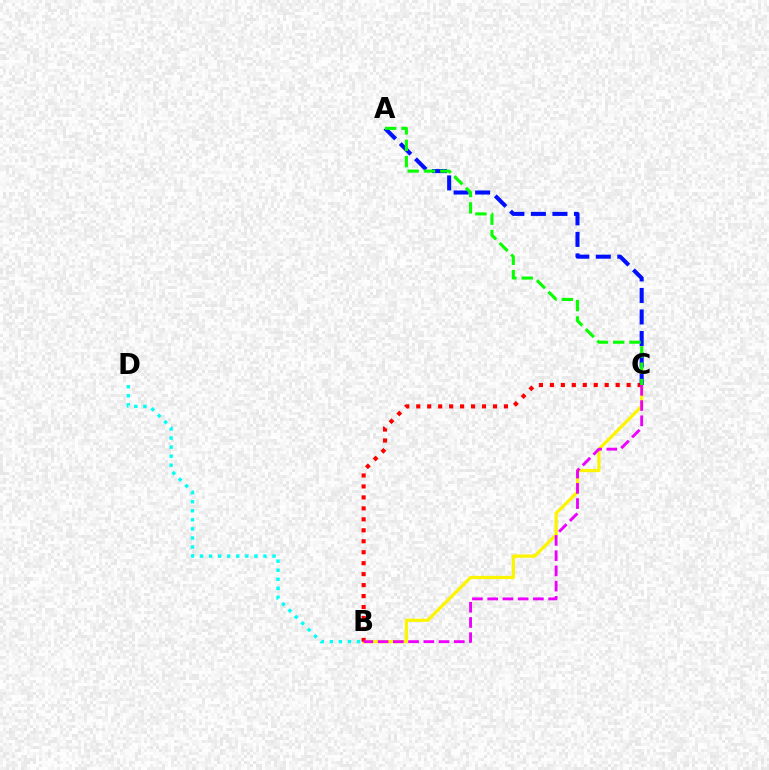{('B', 'C'): [{'color': '#fcf500', 'line_style': 'solid', 'thickness': 2.32}, {'color': '#ff0000', 'line_style': 'dotted', 'thickness': 2.98}, {'color': '#ee00ff', 'line_style': 'dashed', 'thickness': 2.07}], ('B', 'D'): [{'color': '#00fff6', 'line_style': 'dotted', 'thickness': 2.46}], ('A', 'C'): [{'color': '#0010ff', 'line_style': 'dashed', 'thickness': 2.93}, {'color': '#08ff00', 'line_style': 'dashed', 'thickness': 2.22}]}